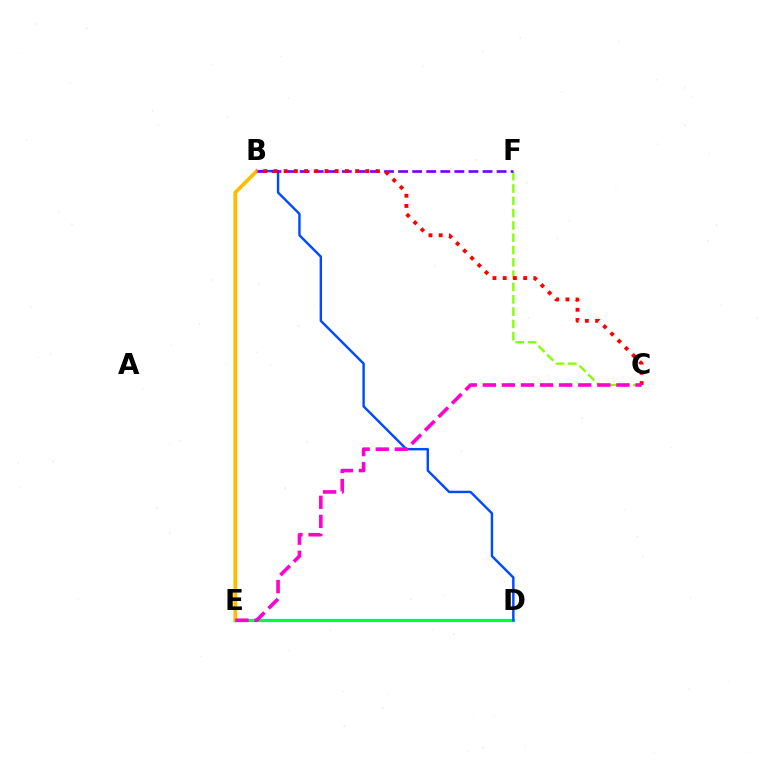{('C', 'F'): [{'color': '#84ff00', 'line_style': 'dashed', 'thickness': 1.67}], ('D', 'E'): [{'color': '#00fff6', 'line_style': 'solid', 'thickness': 2.32}, {'color': '#00ff39', 'line_style': 'solid', 'thickness': 2.17}], ('B', 'D'): [{'color': '#004bff', 'line_style': 'solid', 'thickness': 1.74}], ('B', 'E'): [{'color': '#ffbd00', 'line_style': 'solid', 'thickness': 2.7}], ('B', 'F'): [{'color': '#7200ff', 'line_style': 'dashed', 'thickness': 1.91}], ('B', 'C'): [{'color': '#ff0000', 'line_style': 'dotted', 'thickness': 2.78}], ('C', 'E'): [{'color': '#ff00cf', 'line_style': 'dashed', 'thickness': 2.59}]}